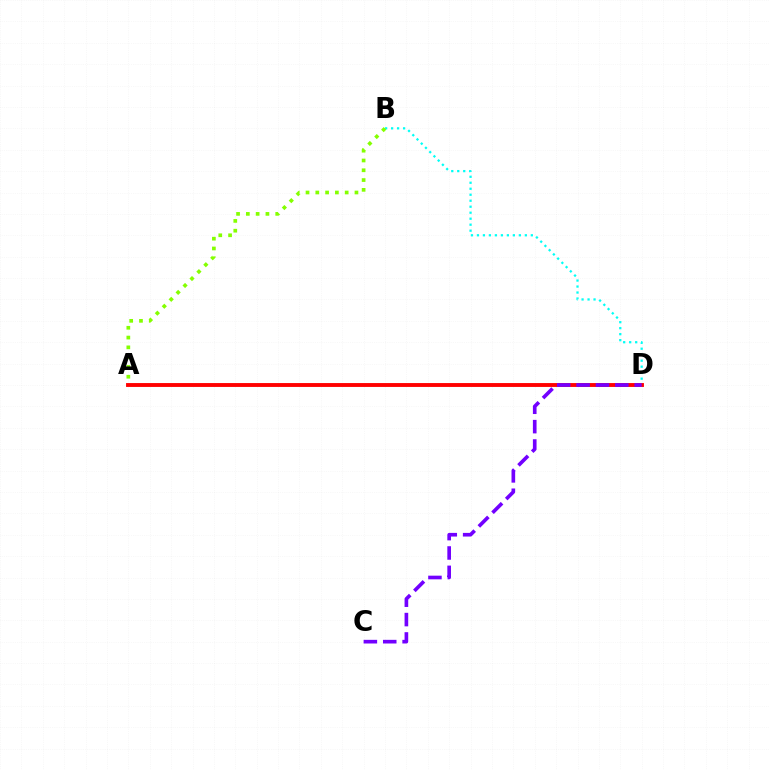{('B', 'D'): [{'color': '#00fff6', 'line_style': 'dotted', 'thickness': 1.63}], ('A', 'B'): [{'color': '#84ff00', 'line_style': 'dotted', 'thickness': 2.66}], ('A', 'D'): [{'color': '#ff0000', 'line_style': 'solid', 'thickness': 2.79}], ('C', 'D'): [{'color': '#7200ff', 'line_style': 'dashed', 'thickness': 2.63}]}